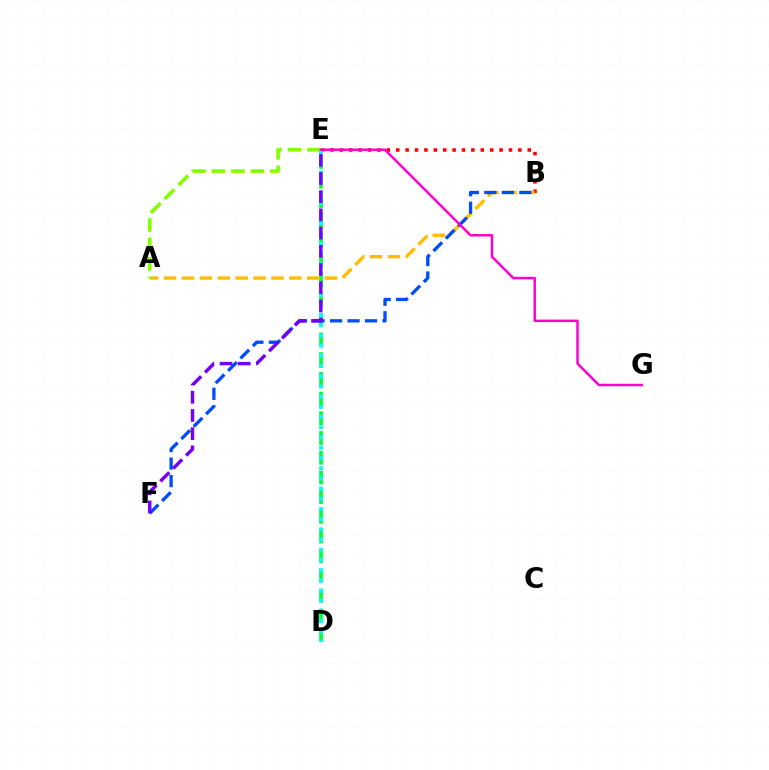{('D', 'E'): [{'color': '#00ff39', 'line_style': 'dashed', 'thickness': 2.68}, {'color': '#00fff6', 'line_style': 'dotted', 'thickness': 2.77}], ('B', 'E'): [{'color': '#ff0000', 'line_style': 'dotted', 'thickness': 2.55}], ('A', 'B'): [{'color': '#ffbd00', 'line_style': 'dashed', 'thickness': 2.43}], ('B', 'F'): [{'color': '#004bff', 'line_style': 'dashed', 'thickness': 2.38}], ('A', 'E'): [{'color': '#84ff00', 'line_style': 'dashed', 'thickness': 2.65}], ('E', 'F'): [{'color': '#7200ff', 'line_style': 'dashed', 'thickness': 2.47}], ('E', 'G'): [{'color': '#ff00cf', 'line_style': 'solid', 'thickness': 1.78}]}